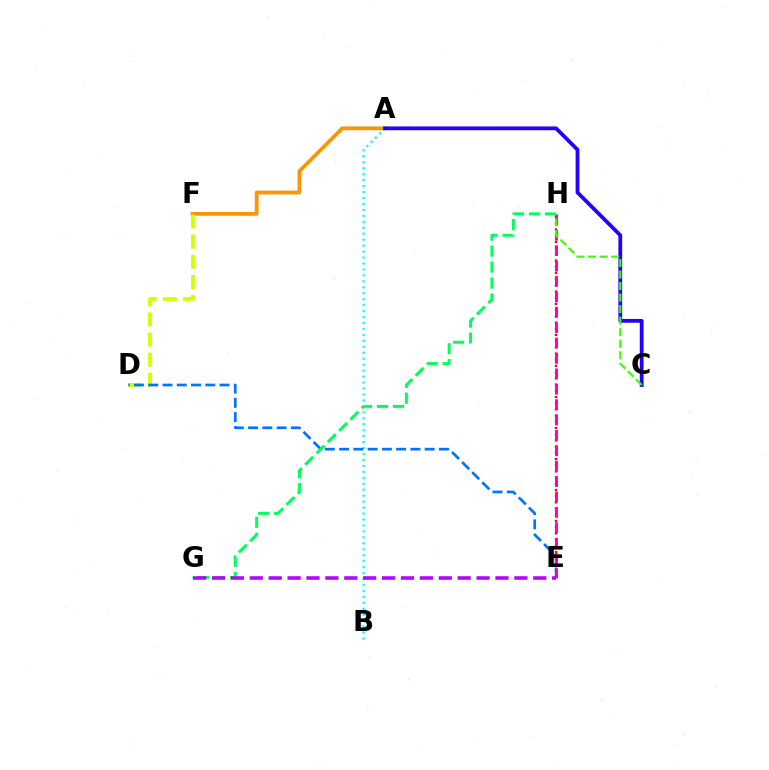{('A', 'B'): [{'color': '#00fff6', 'line_style': 'dotted', 'thickness': 1.62}], ('E', 'H'): [{'color': '#ff0000', 'line_style': 'dotted', 'thickness': 1.69}, {'color': '#ff00ac', 'line_style': 'dashed', 'thickness': 2.09}], ('A', 'F'): [{'color': '#ff9400', 'line_style': 'solid', 'thickness': 2.73}], ('A', 'C'): [{'color': '#2500ff', 'line_style': 'solid', 'thickness': 2.73}], ('D', 'F'): [{'color': '#d1ff00', 'line_style': 'dashed', 'thickness': 2.73}], ('D', 'E'): [{'color': '#0074ff', 'line_style': 'dashed', 'thickness': 1.94}], ('G', 'H'): [{'color': '#00ff5c', 'line_style': 'dashed', 'thickness': 2.17}], ('E', 'G'): [{'color': '#b900ff', 'line_style': 'dashed', 'thickness': 2.57}], ('C', 'H'): [{'color': '#3dff00', 'line_style': 'dashed', 'thickness': 1.57}]}